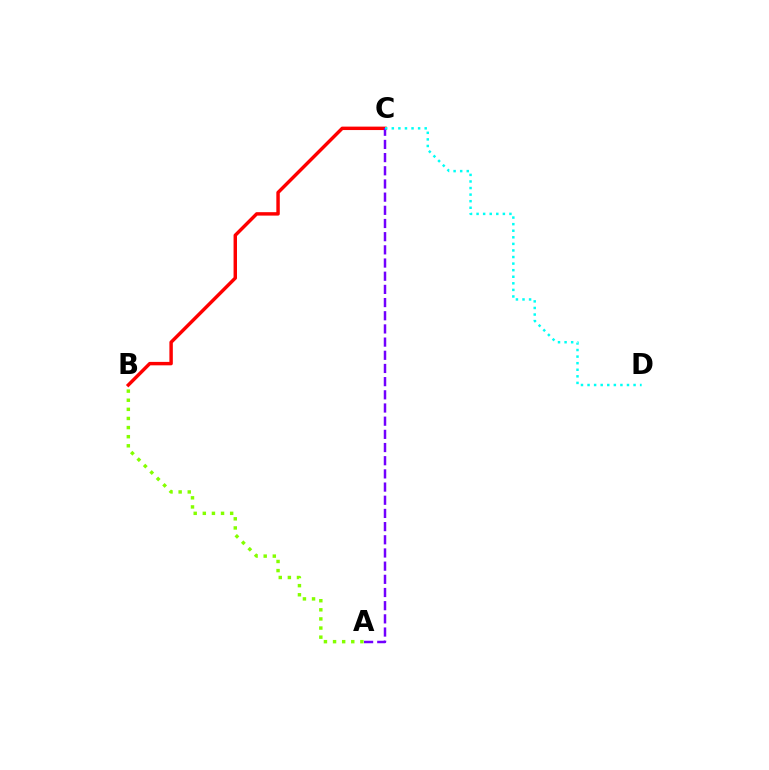{('B', 'C'): [{'color': '#ff0000', 'line_style': 'solid', 'thickness': 2.47}], ('A', 'B'): [{'color': '#84ff00', 'line_style': 'dotted', 'thickness': 2.48}], ('A', 'C'): [{'color': '#7200ff', 'line_style': 'dashed', 'thickness': 1.79}], ('C', 'D'): [{'color': '#00fff6', 'line_style': 'dotted', 'thickness': 1.79}]}